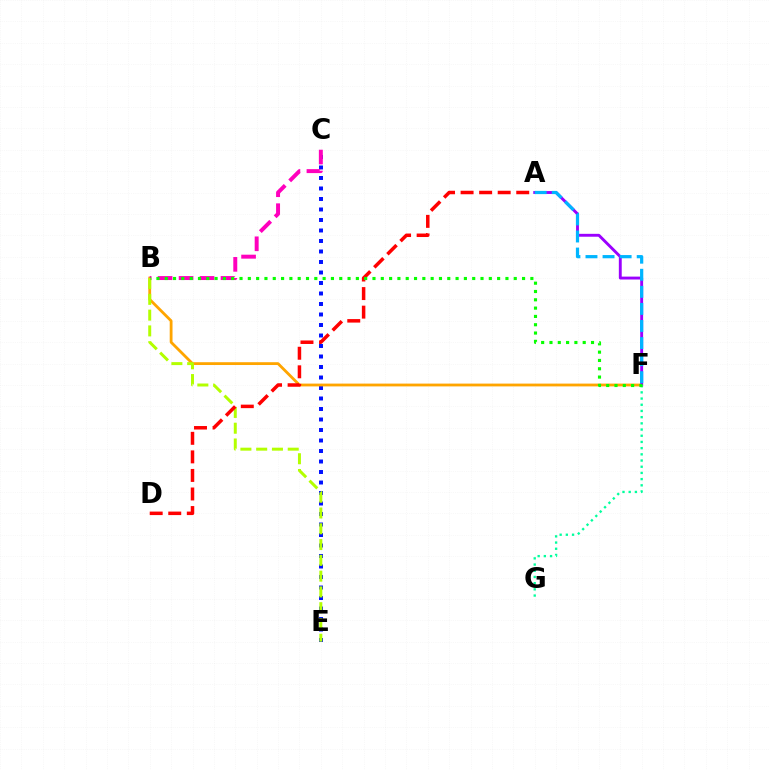{('C', 'E'): [{'color': '#0010ff', 'line_style': 'dotted', 'thickness': 2.85}], ('B', 'F'): [{'color': '#ffa500', 'line_style': 'solid', 'thickness': 2.02}, {'color': '#08ff00', 'line_style': 'dotted', 'thickness': 2.26}], ('A', 'F'): [{'color': '#9b00ff', 'line_style': 'solid', 'thickness': 2.08}, {'color': '#00b5ff', 'line_style': 'dashed', 'thickness': 2.32}], ('B', 'C'): [{'color': '#ff00bd', 'line_style': 'dashed', 'thickness': 2.85}], ('B', 'E'): [{'color': '#b3ff00', 'line_style': 'dashed', 'thickness': 2.14}], ('F', 'G'): [{'color': '#00ff9d', 'line_style': 'dotted', 'thickness': 1.68}], ('A', 'D'): [{'color': '#ff0000', 'line_style': 'dashed', 'thickness': 2.52}]}